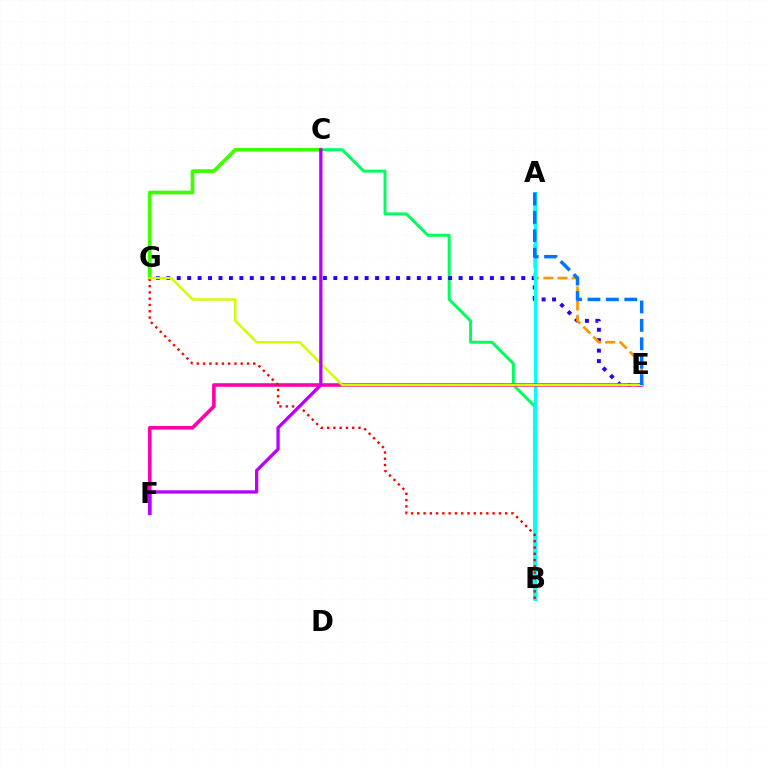{('B', 'C'): [{'color': '#00ff5c', 'line_style': 'solid', 'thickness': 2.13}], ('C', 'G'): [{'color': '#3dff00', 'line_style': 'solid', 'thickness': 2.64}], ('E', 'G'): [{'color': '#2500ff', 'line_style': 'dotted', 'thickness': 2.84}, {'color': '#d1ff00', 'line_style': 'solid', 'thickness': 1.76}], ('A', 'E'): [{'color': '#ff9400', 'line_style': 'dashed', 'thickness': 1.93}, {'color': '#0074ff', 'line_style': 'dashed', 'thickness': 2.5}], ('A', 'B'): [{'color': '#00fff6', 'line_style': 'solid', 'thickness': 2.21}], ('E', 'F'): [{'color': '#ff00ac', 'line_style': 'solid', 'thickness': 2.59}], ('B', 'G'): [{'color': '#ff0000', 'line_style': 'dotted', 'thickness': 1.71}], ('C', 'F'): [{'color': '#b900ff', 'line_style': 'solid', 'thickness': 2.38}]}